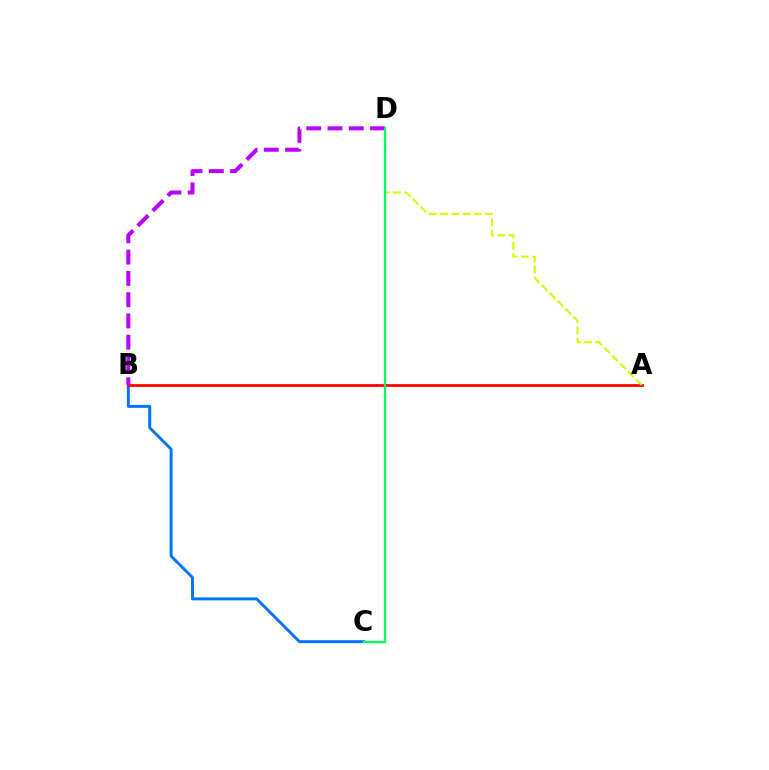{('B', 'C'): [{'color': '#0074ff', 'line_style': 'solid', 'thickness': 2.11}], ('A', 'B'): [{'color': '#ff0000', 'line_style': 'solid', 'thickness': 1.99}], ('A', 'D'): [{'color': '#d1ff00', 'line_style': 'dashed', 'thickness': 1.53}], ('B', 'D'): [{'color': '#b900ff', 'line_style': 'dashed', 'thickness': 2.89}], ('C', 'D'): [{'color': '#00ff5c', 'line_style': 'solid', 'thickness': 1.63}]}